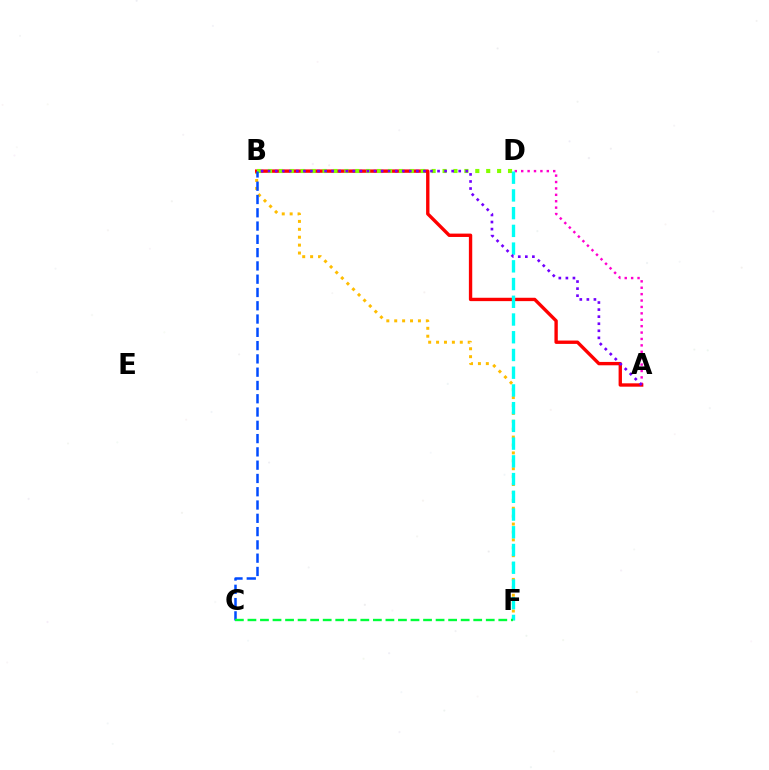{('B', 'F'): [{'color': '#ffbd00', 'line_style': 'dotted', 'thickness': 2.15}], ('A', 'D'): [{'color': '#ff00cf', 'line_style': 'dotted', 'thickness': 1.74}], ('A', 'B'): [{'color': '#ff0000', 'line_style': 'solid', 'thickness': 2.42}, {'color': '#7200ff', 'line_style': 'dotted', 'thickness': 1.92}], ('B', 'D'): [{'color': '#84ff00', 'line_style': 'dotted', 'thickness': 2.96}], ('D', 'F'): [{'color': '#00fff6', 'line_style': 'dashed', 'thickness': 2.41}], ('B', 'C'): [{'color': '#004bff', 'line_style': 'dashed', 'thickness': 1.8}], ('C', 'F'): [{'color': '#00ff39', 'line_style': 'dashed', 'thickness': 1.7}]}